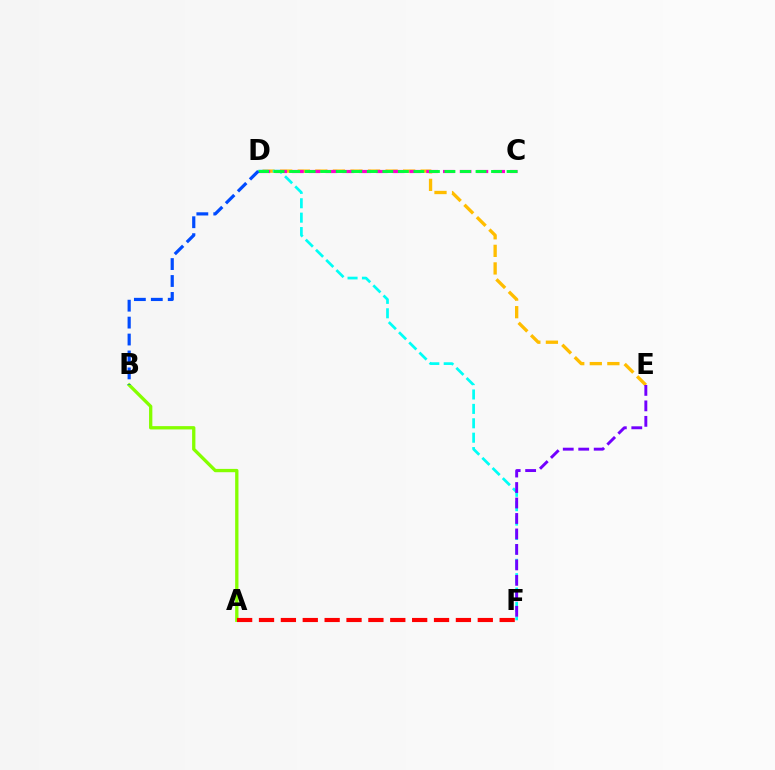{('D', 'E'): [{'color': '#ffbd00', 'line_style': 'dashed', 'thickness': 2.39}], ('C', 'D'): [{'color': '#ff00cf', 'line_style': 'dashed', 'thickness': 2.28}, {'color': '#00ff39', 'line_style': 'dashed', 'thickness': 2.11}], ('D', 'F'): [{'color': '#00fff6', 'line_style': 'dashed', 'thickness': 1.96}], ('A', 'B'): [{'color': '#84ff00', 'line_style': 'solid', 'thickness': 2.38}], ('E', 'F'): [{'color': '#7200ff', 'line_style': 'dashed', 'thickness': 2.1}], ('B', 'D'): [{'color': '#004bff', 'line_style': 'dashed', 'thickness': 2.3}], ('A', 'F'): [{'color': '#ff0000', 'line_style': 'dashed', 'thickness': 2.97}]}